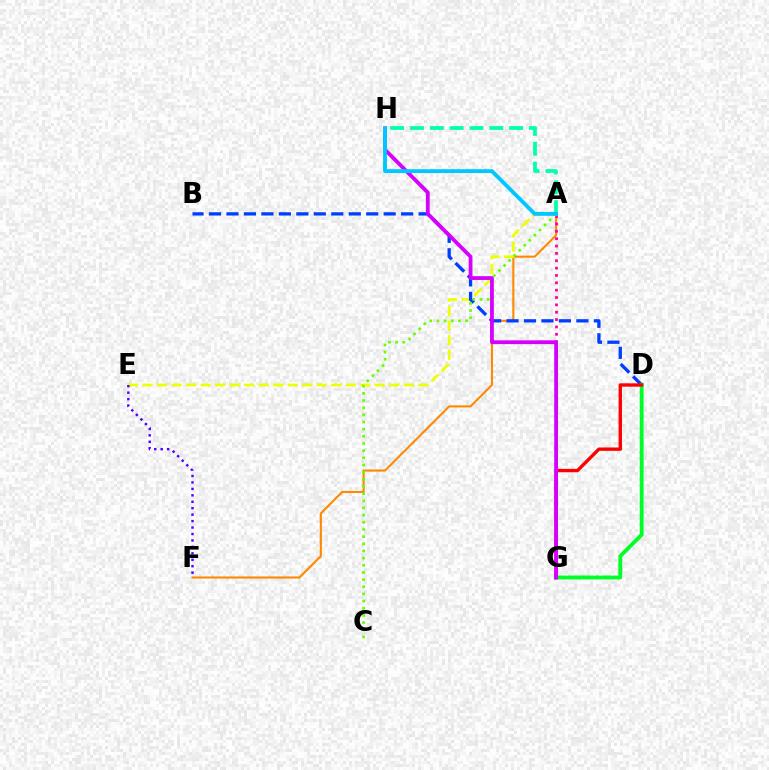{('A', 'H'): [{'color': '#00ffaf', 'line_style': 'dashed', 'thickness': 2.69}, {'color': '#00c7ff', 'line_style': 'solid', 'thickness': 2.77}], ('A', 'F'): [{'color': '#ff8800', 'line_style': 'solid', 'thickness': 1.51}], ('A', 'G'): [{'color': '#ff00a0', 'line_style': 'dotted', 'thickness': 2.0}], ('A', 'E'): [{'color': '#eeff00', 'line_style': 'dashed', 'thickness': 1.97}], ('B', 'D'): [{'color': '#003fff', 'line_style': 'dashed', 'thickness': 2.37}], ('D', 'G'): [{'color': '#00ff27', 'line_style': 'solid', 'thickness': 2.77}, {'color': '#ff0000', 'line_style': 'solid', 'thickness': 2.42}], ('A', 'C'): [{'color': '#66ff00', 'line_style': 'dotted', 'thickness': 1.95}], ('G', 'H'): [{'color': '#d600ff', 'line_style': 'solid', 'thickness': 2.74}], ('E', 'F'): [{'color': '#4f00ff', 'line_style': 'dotted', 'thickness': 1.75}]}